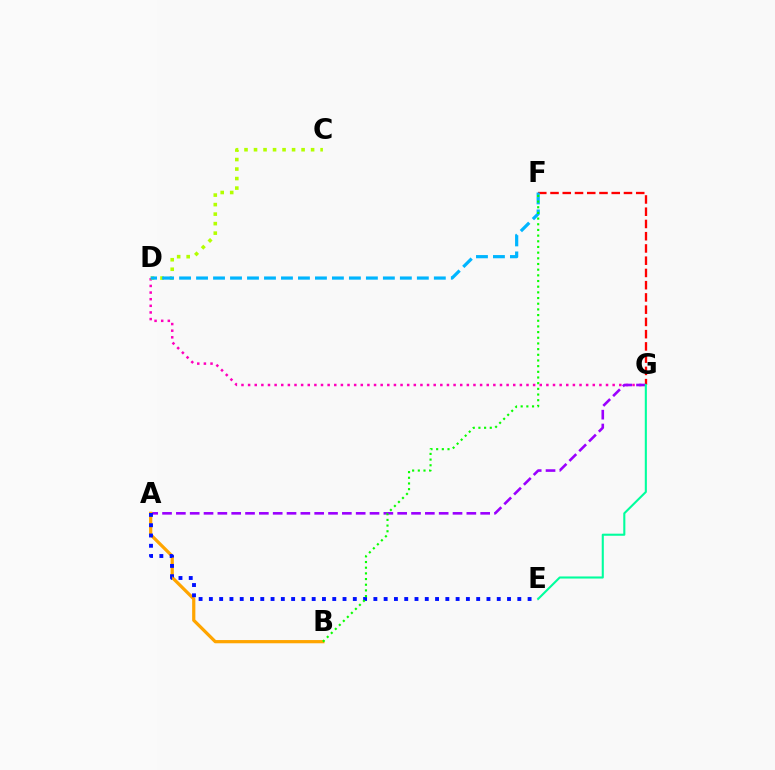{('D', 'G'): [{'color': '#ff00bd', 'line_style': 'dotted', 'thickness': 1.8}], ('F', 'G'): [{'color': '#ff0000', 'line_style': 'dashed', 'thickness': 1.66}], ('A', 'G'): [{'color': '#9b00ff', 'line_style': 'dashed', 'thickness': 1.88}], ('A', 'B'): [{'color': '#ffa500', 'line_style': 'solid', 'thickness': 2.32}], ('C', 'D'): [{'color': '#b3ff00', 'line_style': 'dotted', 'thickness': 2.58}], ('A', 'E'): [{'color': '#0010ff', 'line_style': 'dotted', 'thickness': 2.79}], ('D', 'F'): [{'color': '#00b5ff', 'line_style': 'dashed', 'thickness': 2.31}], ('E', 'G'): [{'color': '#00ff9d', 'line_style': 'solid', 'thickness': 1.51}], ('B', 'F'): [{'color': '#08ff00', 'line_style': 'dotted', 'thickness': 1.54}]}